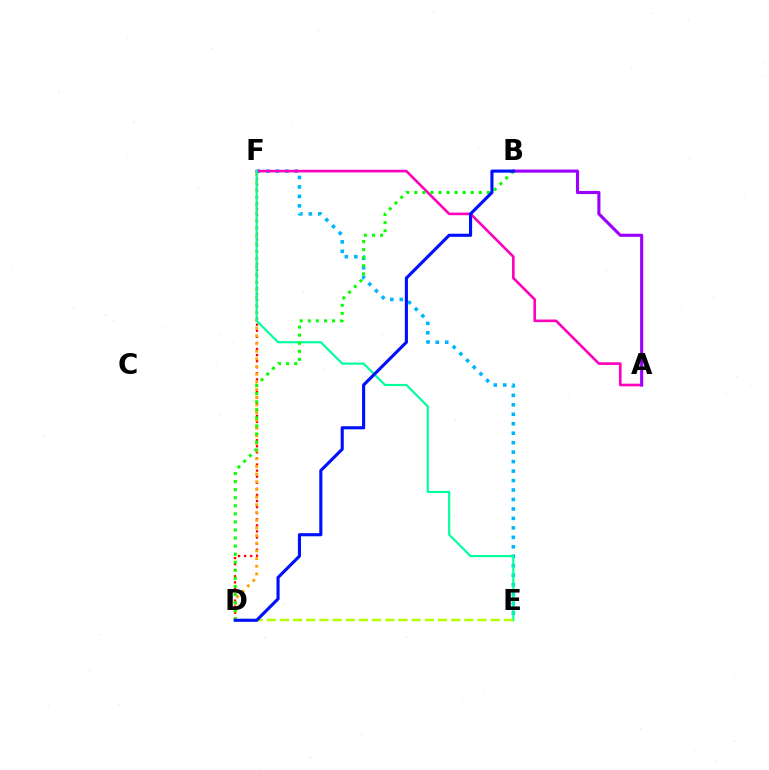{('D', 'F'): [{'color': '#ff0000', 'line_style': 'dotted', 'thickness': 1.65}, {'color': '#ffa500', 'line_style': 'dotted', 'thickness': 2.09}], ('E', 'F'): [{'color': '#00b5ff', 'line_style': 'dotted', 'thickness': 2.57}, {'color': '#00ff9d', 'line_style': 'solid', 'thickness': 1.56}], ('A', 'F'): [{'color': '#ff00bd', 'line_style': 'solid', 'thickness': 1.89}], ('A', 'B'): [{'color': '#9b00ff', 'line_style': 'solid', 'thickness': 2.23}], ('D', 'E'): [{'color': '#b3ff00', 'line_style': 'dashed', 'thickness': 1.79}], ('B', 'D'): [{'color': '#08ff00', 'line_style': 'dotted', 'thickness': 2.19}, {'color': '#0010ff', 'line_style': 'solid', 'thickness': 2.25}]}